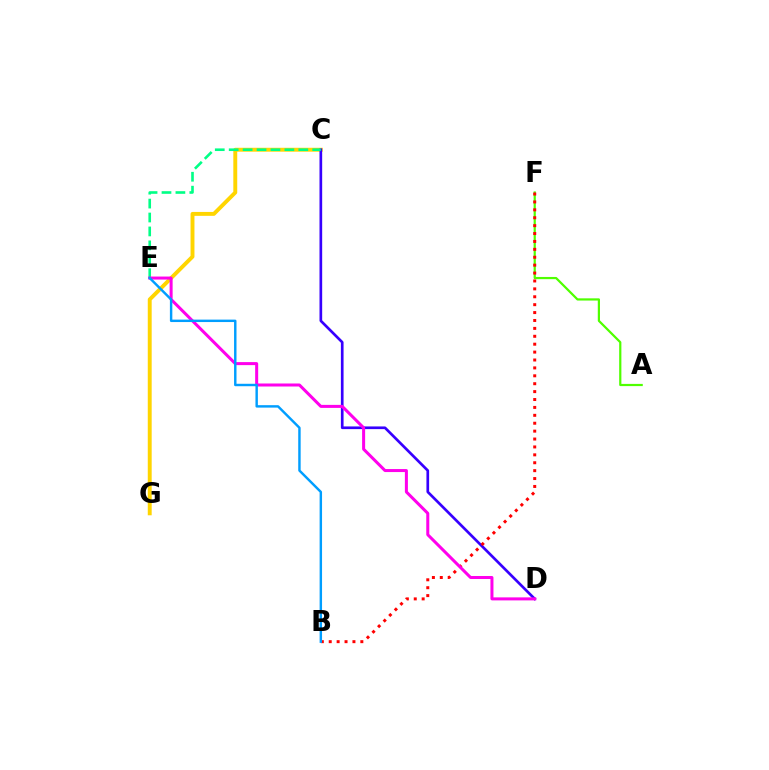{('C', 'G'): [{'color': '#ffd500', 'line_style': 'solid', 'thickness': 2.82}], ('C', 'D'): [{'color': '#3700ff', 'line_style': 'solid', 'thickness': 1.93}], ('A', 'F'): [{'color': '#4fff00', 'line_style': 'solid', 'thickness': 1.59}], ('B', 'F'): [{'color': '#ff0000', 'line_style': 'dotted', 'thickness': 2.15}], ('C', 'E'): [{'color': '#00ff86', 'line_style': 'dashed', 'thickness': 1.89}], ('D', 'E'): [{'color': '#ff00ed', 'line_style': 'solid', 'thickness': 2.17}], ('B', 'E'): [{'color': '#009eff', 'line_style': 'solid', 'thickness': 1.75}]}